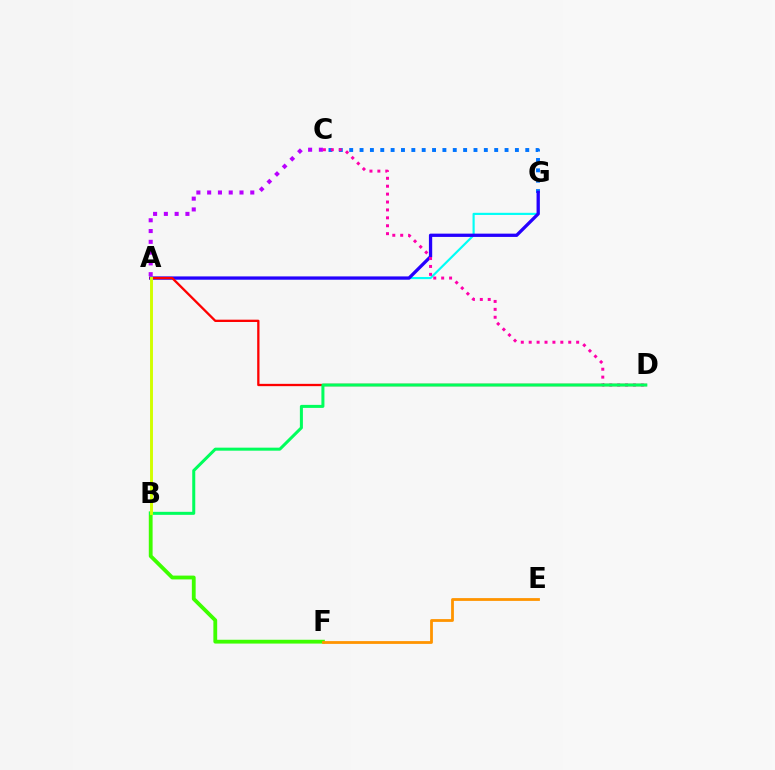{('A', 'G'): [{'color': '#00fff6', 'line_style': 'solid', 'thickness': 1.55}, {'color': '#2500ff', 'line_style': 'solid', 'thickness': 2.36}], ('C', 'G'): [{'color': '#0074ff', 'line_style': 'dotted', 'thickness': 2.81}], ('A', 'D'): [{'color': '#ff0000', 'line_style': 'solid', 'thickness': 1.66}], ('B', 'F'): [{'color': '#3dff00', 'line_style': 'solid', 'thickness': 2.75}], ('C', 'D'): [{'color': '#ff00ac', 'line_style': 'dotted', 'thickness': 2.15}], ('E', 'F'): [{'color': '#ff9400', 'line_style': 'solid', 'thickness': 2.01}], ('B', 'D'): [{'color': '#00ff5c', 'line_style': 'solid', 'thickness': 2.17}], ('A', 'C'): [{'color': '#b900ff', 'line_style': 'dotted', 'thickness': 2.93}], ('A', 'B'): [{'color': '#d1ff00', 'line_style': 'solid', 'thickness': 2.1}]}